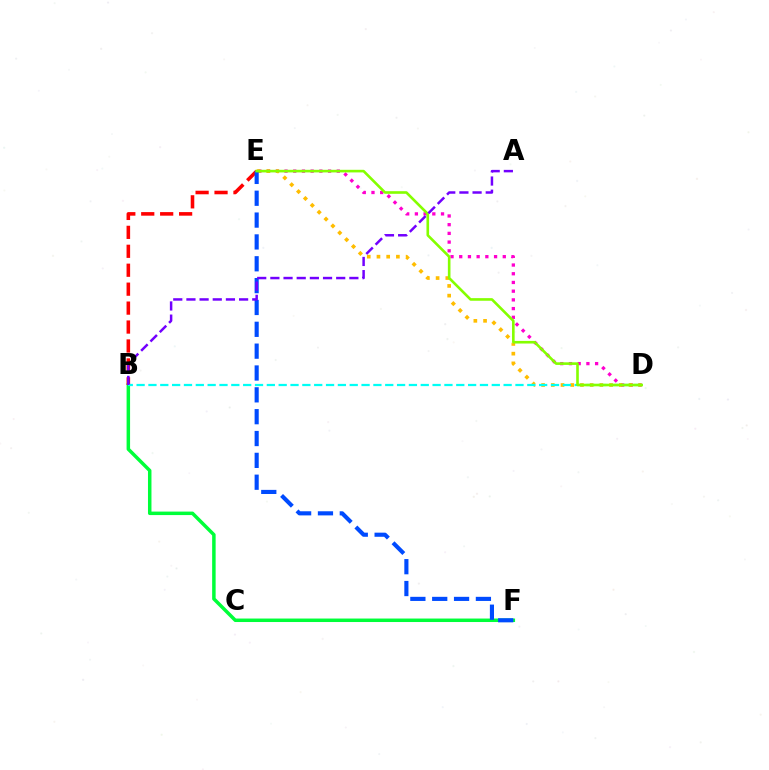{('B', 'F'): [{'color': '#00ff39', 'line_style': 'solid', 'thickness': 2.51}], ('D', 'E'): [{'color': '#ff00cf', 'line_style': 'dotted', 'thickness': 2.37}, {'color': '#ffbd00', 'line_style': 'dotted', 'thickness': 2.64}, {'color': '#84ff00', 'line_style': 'solid', 'thickness': 1.88}], ('B', 'E'): [{'color': '#ff0000', 'line_style': 'dashed', 'thickness': 2.57}], ('E', 'F'): [{'color': '#004bff', 'line_style': 'dashed', 'thickness': 2.97}], ('B', 'D'): [{'color': '#00fff6', 'line_style': 'dashed', 'thickness': 1.61}], ('A', 'B'): [{'color': '#7200ff', 'line_style': 'dashed', 'thickness': 1.79}]}